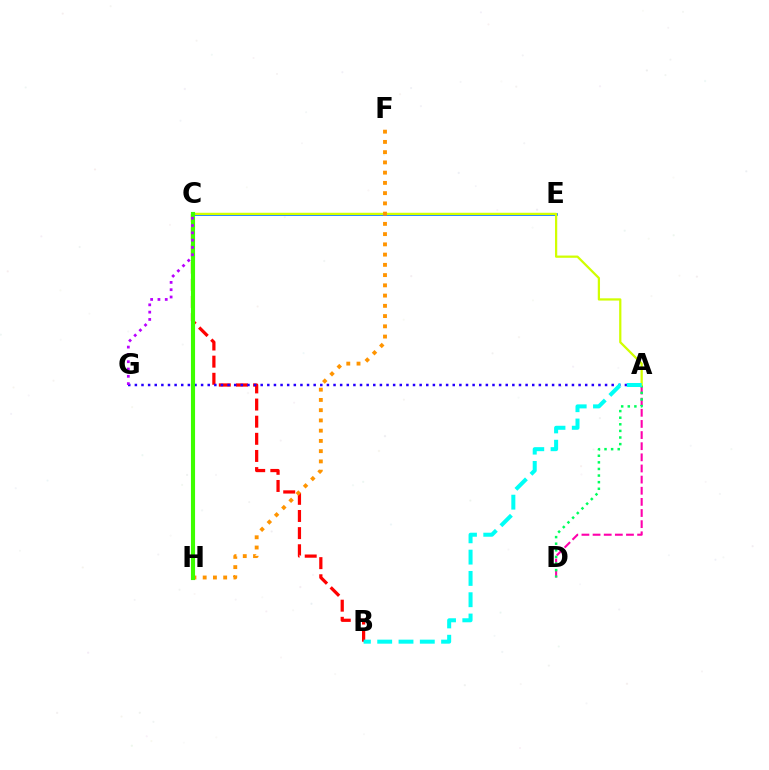{('A', 'D'): [{'color': '#ff00ac', 'line_style': 'dashed', 'thickness': 1.51}, {'color': '#00ff5c', 'line_style': 'dotted', 'thickness': 1.79}], ('B', 'C'): [{'color': '#ff0000', 'line_style': 'dashed', 'thickness': 2.33}], ('C', 'E'): [{'color': '#0074ff', 'line_style': 'solid', 'thickness': 1.9}], ('A', 'C'): [{'color': '#d1ff00', 'line_style': 'solid', 'thickness': 1.62}], ('F', 'H'): [{'color': '#ff9400', 'line_style': 'dotted', 'thickness': 2.78}], ('A', 'G'): [{'color': '#2500ff', 'line_style': 'dotted', 'thickness': 1.8}], ('A', 'B'): [{'color': '#00fff6', 'line_style': 'dashed', 'thickness': 2.89}], ('C', 'H'): [{'color': '#3dff00', 'line_style': 'solid', 'thickness': 2.96}], ('C', 'G'): [{'color': '#b900ff', 'line_style': 'dotted', 'thickness': 1.98}]}